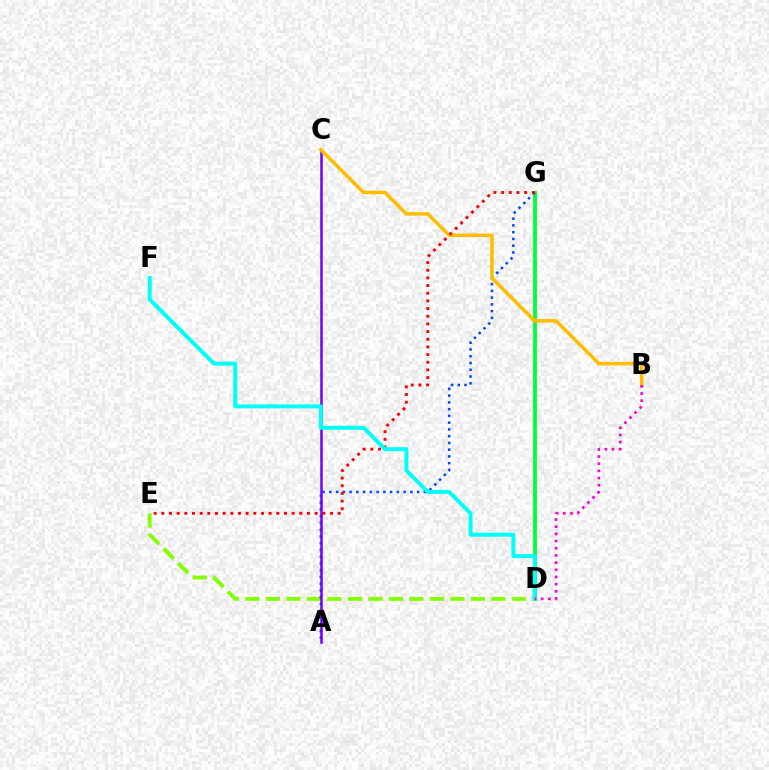{('D', 'G'): [{'color': '#00ff39', 'line_style': 'solid', 'thickness': 2.73}], ('D', 'E'): [{'color': '#84ff00', 'line_style': 'dashed', 'thickness': 2.78}], ('A', 'G'): [{'color': '#004bff', 'line_style': 'dotted', 'thickness': 1.83}], ('A', 'C'): [{'color': '#7200ff', 'line_style': 'solid', 'thickness': 1.8}], ('B', 'C'): [{'color': '#ffbd00', 'line_style': 'solid', 'thickness': 2.54}], ('E', 'G'): [{'color': '#ff0000', 'line_style': 'dotted', 'thickness': 2.08}], ('D', 'F'): [{'color': '#00fff6', 'line_style': 'solid', 'thickness': 2.85}], ('B', 'D'): [{'color': '#ff00cf', 'line_style': 'dotted', 'thickness': 1.95}]}